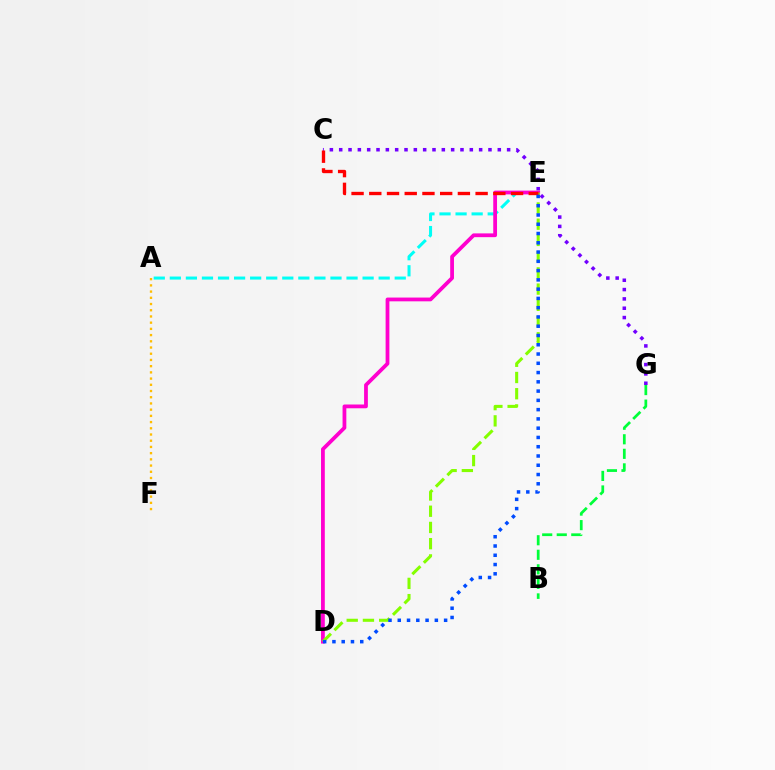{('B', 'G'): [{'color': '#00ff39', 'line_style': 'dashed', 'thickness': 1.98}], ('A', 'E'): [{'color': '#00fff6', 'line_style': 'dashed', 'thickness': 2.18}], ('C', 'G'): [{'color': '#7200ff', 'line_style': 'dotted', 'thickness': 2.53}], ('D', 'E'): [{'color': '#ff00cf', 'line_style': 'solid', 'thickness': 2.72}, {'color': '#84ff00', 'line_style': 'dashed', 'thickness': 2.2}, {'color': '#004bff', 'line_style': 'dotted', 'thickness': 2.52}], ('A', 'F'): [{'color': '#ffbd00', 'line_style': 'dotted', 'thickness': 1.69}], ('C', 'E'): [{'color': '#ff0000', 'line_style': 'dashed', 'thickness': 2.41}]}